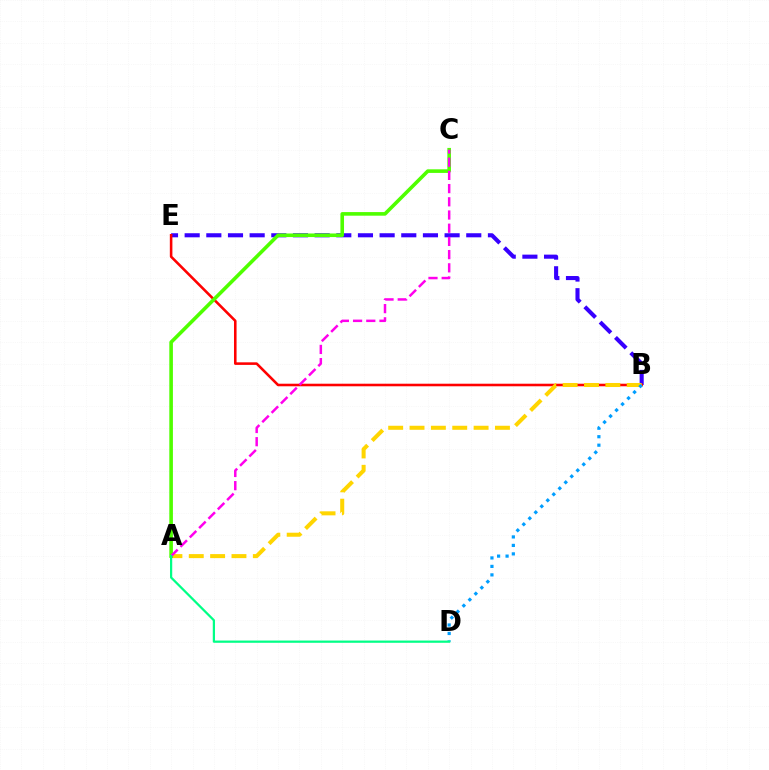{('B', 'E'): [{'color': '#3700ff', 'line_style': 'dashed', 'thickness': 2.94}, {'color': '#ff0000', 'line_style': 'solid', 'thickness': 1.85}], ('A', 'B'): [{'color': '#ffd500', 'line_style': 'dashed', 'thickness': 2.9}], ('A', 'C'): [{'color': '#4fff00', 'line_style': 'solid', 'thickness': 2.6}, {'color': '#ff00ed', 'line_style': 'dashed', 'thickness': 1.79}], ('B', 'D'): [{'color': '#009eff', 'line_style': 'dotted', 'thickness': 2.3}], ('A', 'D'): [{'color': '#00ff86', 'line_style': 'solid', 'thickness': 1.61}]}